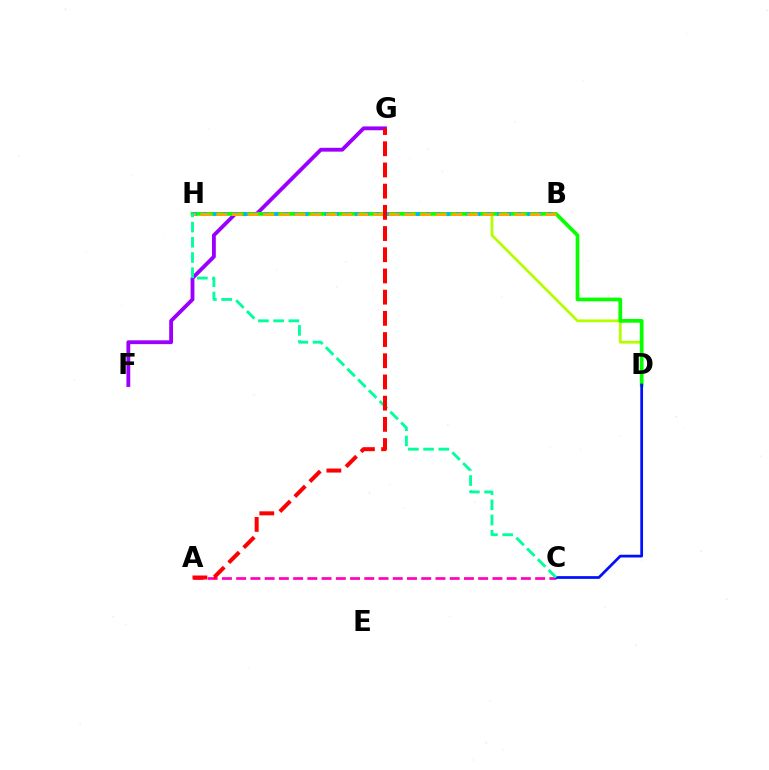{('F', 'G'): [{'color': '#9b00ff', 'line_style': 'solid', 'thickness': 2.76}], ('A', 'C'): [{'color': '#ff00bd', 'line_style': 'dashed', 'thickness': 1.93}], ('D', 'H'): [{'color': '#b3ff00', 'line_style': 'solid', 'thickness': 1.99}, {'color': '#08ff00', 'line_style': 'solid', 'thickness': 2.68}], ('B', 'H'): [{'color': '#00b5ff', 'line_style': 'dotted', 'thickness': 2.75}, {'color': '#ffa500', 'line_style': 'dashed', 'thickness': 2.13}], ('C', 'D'): [{'color': '#0010ff', 'line_style': 'solid', 'thickness': 1.97}], ('C', 'H'): [{'color': '#00ff9d', 'line_style': 'dashed', 'thickness': 2.07}], ('A', 'G'): [{'color': '#ff0000', 'line_style': 'dashed', 'thickness': 2.88}]}